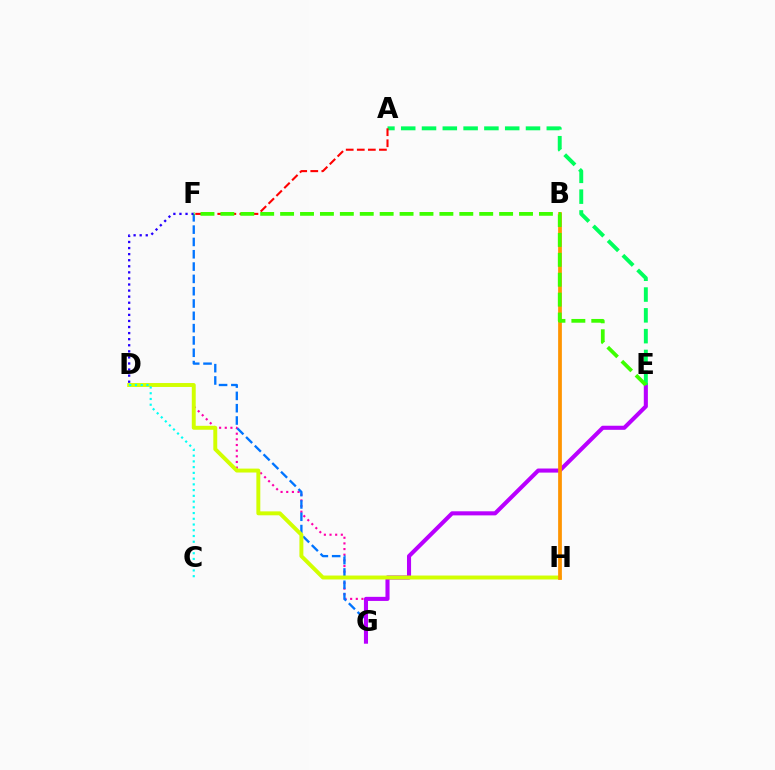{('D', 'G'): [{'color': '#ff00ac', 'line_style': 'dotted', 'thickness': 1.54}], ('F', 'G'): [{'color': '#0074ff', 'line_style': 'dashed', 'thickness': 1.67}], ('E', 'G'): [{'color': '#b900ff', 'line_style': 'solid', 'thickness': 2.94}], ('A', 'E'): [{'color': '#00ff5c', 'line_style': 'dashed', 'thickness': 2.83}], ('D', 'F'): [{'color': '#2500ff', 'line_style': 'dotted', 'thickness': 1.65}], ('D', 'H'): [{'color': '#d1ff00', 'line_style': 'solid', 'thickness': 2.83}], ('A', 'F'): [{'color': '#ff0000', 'line_style': 'dashed', 'thickness': 1.5}], ('B', 'H'): [{'color': '#ff9400', 'line_style': 'solid', 'thickness': 2.69}], ('E', 'F'): [{'color': '#3dff00', 'line_style': 'dashed', 'thickness': 2.7}], ('C', 'D'): [{'color': '#00fff6', 'line_style': 'dotted', 'thickness': 1.56}]}